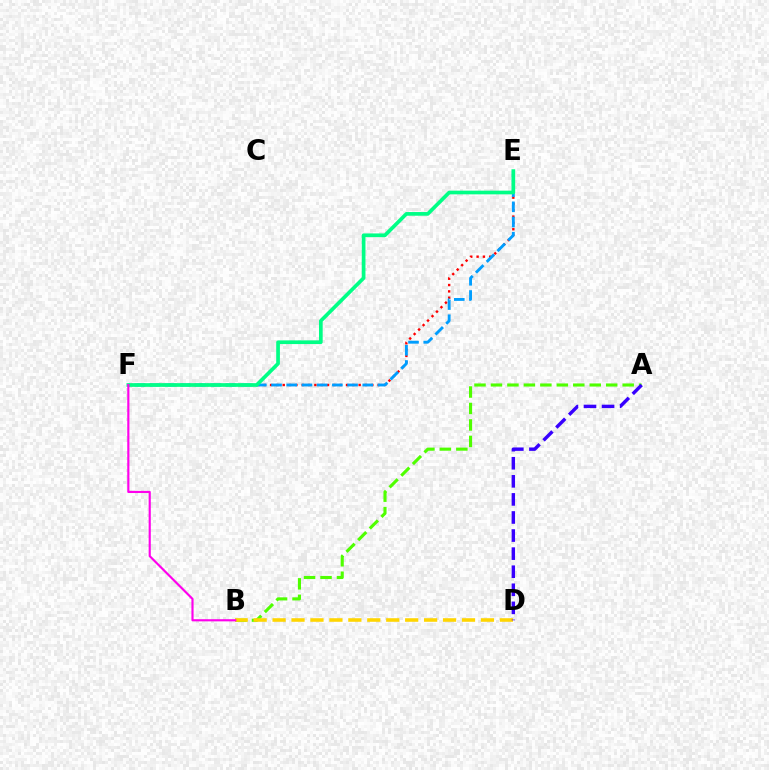{('E', 'F'): [{'color': '#ff0000', 'line_style': 'dotted', 'thickness': 1.72}, {'color': '#009eff', 'line_style': 'dashed', 'thickness': 2.07}, {'color': '#00ff86', 'line_style': 'solid', 'thickness': 2.66}], ('A', 'B'): [{'color': '#4fff00', 'line_style': 'dashed', 'thickness': 2.24}], ('B', 'D'): [{'color': '#ffd500', 'line_style': 'dashed', 'thickness': 2.57}], ('B', 'F'): [{'color': '#ff00ed', 'line_style': 'solid', 'thickness': 1.55}], ('A', 'D'): [{'color': '#3700ff', 'line_style': 'dashed', 'thickness': 2.46}]}